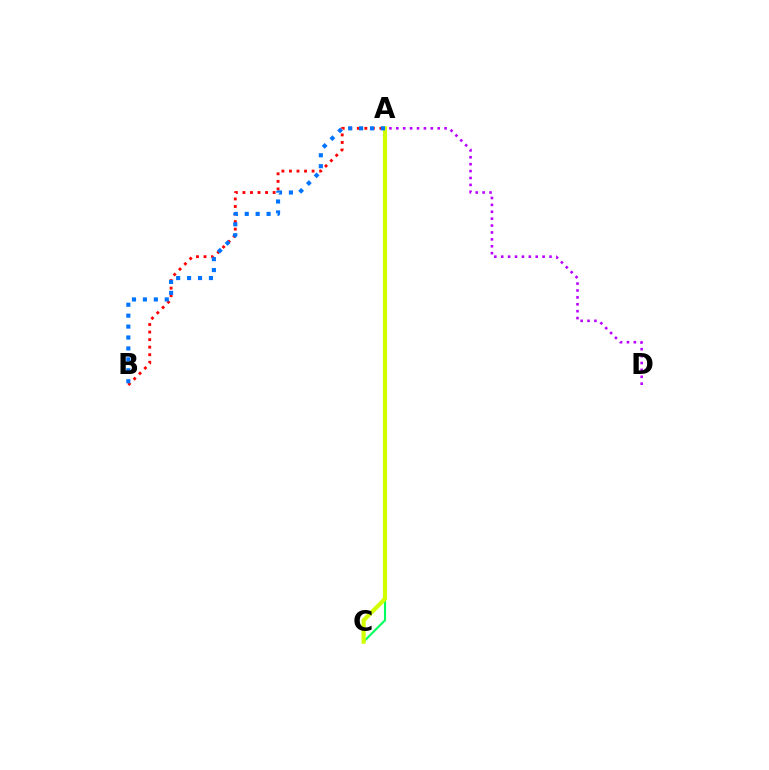{('A', 'B'): [{'color': '#ff0000', 'line_style': 'dotted', 'thickness': 2.05}, {'color': '#0074ff', 'line_style': 'dotted', 'thickness': 2.97}], ('A', 'C'): [{'color': '#00ff5c', 'line_style': 'solid', 'thickness': 1.52}, {'color': '#d1ff00', 'line_style': 'solid', 'thickness': 2.98}], ('A', 'D'): [{'color': '#b900ff', 'line_style': 'dotted', 'thickness': 1.87}]}